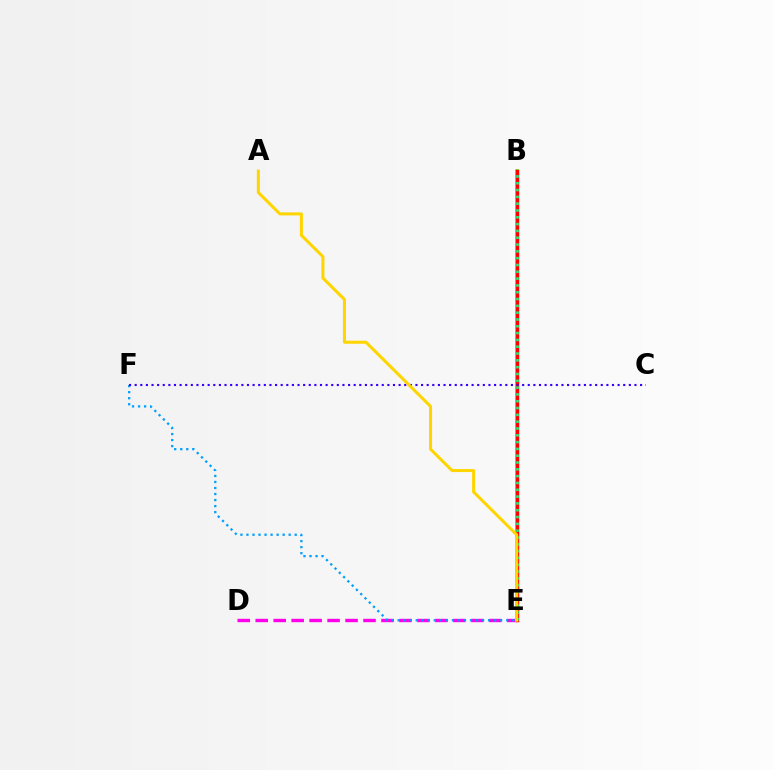{('B', 'E'): [{'color': '#4fff00', 'line_style': 'solid', 'thickness': 2.6}, {'color': '#ff0000', 'line_style': 'solid', 'thickness': 2.49}, {'color': '#00ff86', 'line_style': 'dotted', 'thickness': 1.85}], ('D', 'E'): [{'color': '#ff00ed', 'line_style': 'dashed', 'thickness': 2.44}], ('E', 'F'): [{'color': '#009eff', 'line_style': 'dotted', 'thickness': 1.64}], ('C', 'F'): [{'color': '#3700ff', 'line_style': 'dotted', 'thickness': 1.53}], ('A', 'E'): [{'color': '#ffd500', 'line_style': 'solid', 'thickness': 2.18}]}